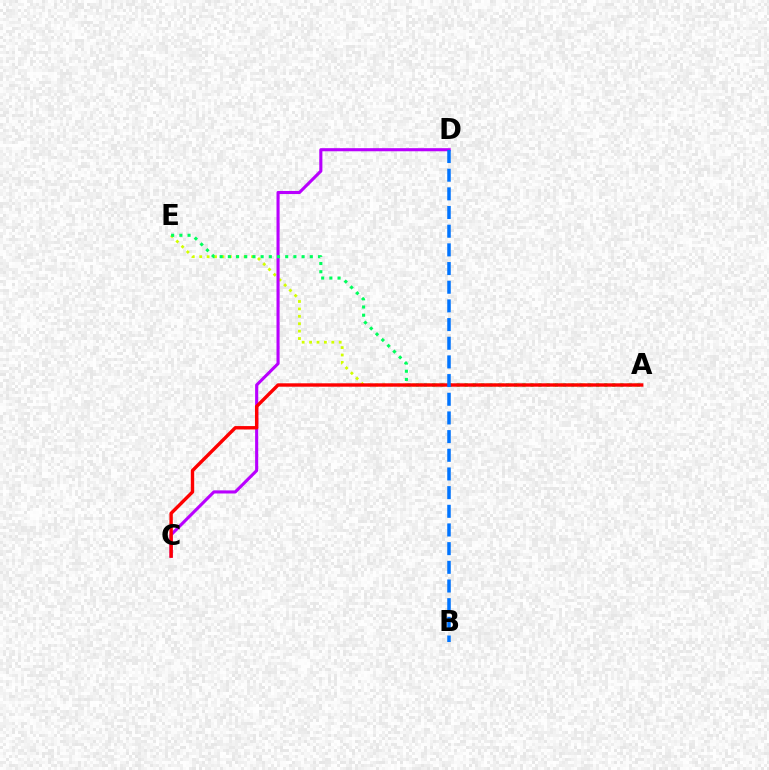{('A', 'E'): [{'color': '#d1ff00', 'line_style': 'dotted', 'thickness': 2.01}, {'color': '#00ff5c', 'line_style': 'dotted', 'thickness': 2.23}], ('C', 'D'): [{'color': '#b900ff', 'line_style': 'solid', 'thickness': 2.23}], ('A', 'C'): [{'color': '#ff0000', 'line_style': 'solid', 'thickness': 2.45}], ('B', 'D'): [{'color': '#0074ff', 'line_style': 'dashed', 'thickness': 2.54}]}